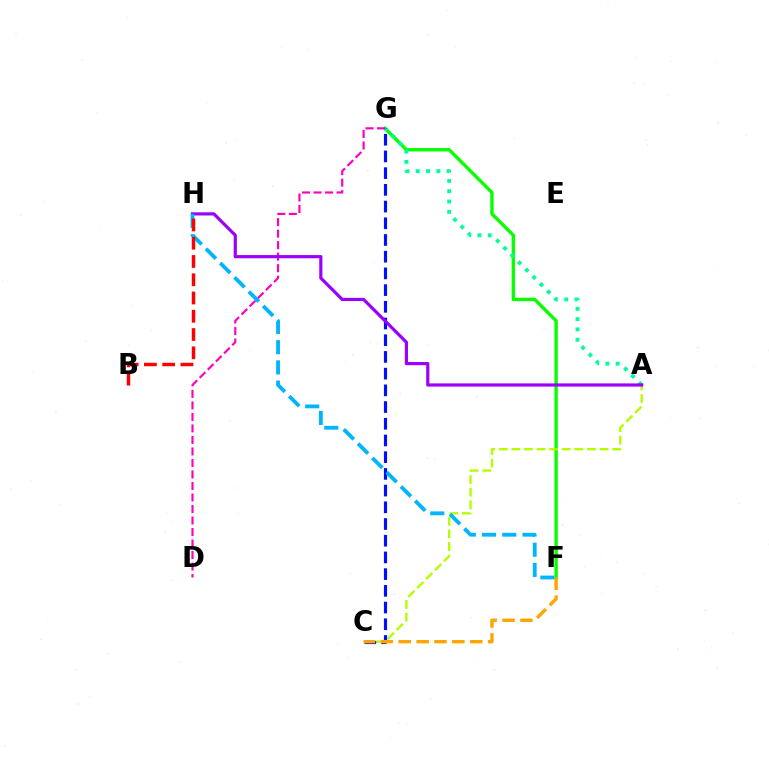{('F', 'G'): [{'color': '#08ff00', 'line_style': 'solid', 'thickness': 2.43}], ('A', 'C'): [{'color': '#b3ff00', 'line_style': 'dashed', 'thickness': 1.71}], ('A', 'G'): [{'color': '#00ff9d', 'line_style': 'dotted', 'thickness': 2.8}], ('C', 'G'): [{'color': '#0010ff', 'line_style': 'dashed', 'thickness': 2.27}], ('C', 'F'): [{'color': '#ffa500', 'line_style': 'dashed', 'thickness': 2.43}], ('D', 'G'): [{'color': '#ff00bd', 'line_style': 'dashed', 'thickness': 1.56}], ('A', 'H'): [{'color': '#9b00ff', 'line_style': 'solid', 'thickness': 2.3}], ('F', 'H'): [{'color': '#00b5ff', 'line_style': 'dashed', 'thickness': 2.75}], ('B', 'H'): [{'color': '#ff0000', 'line_style': 'dashed', 'thickness': 2.48}]}